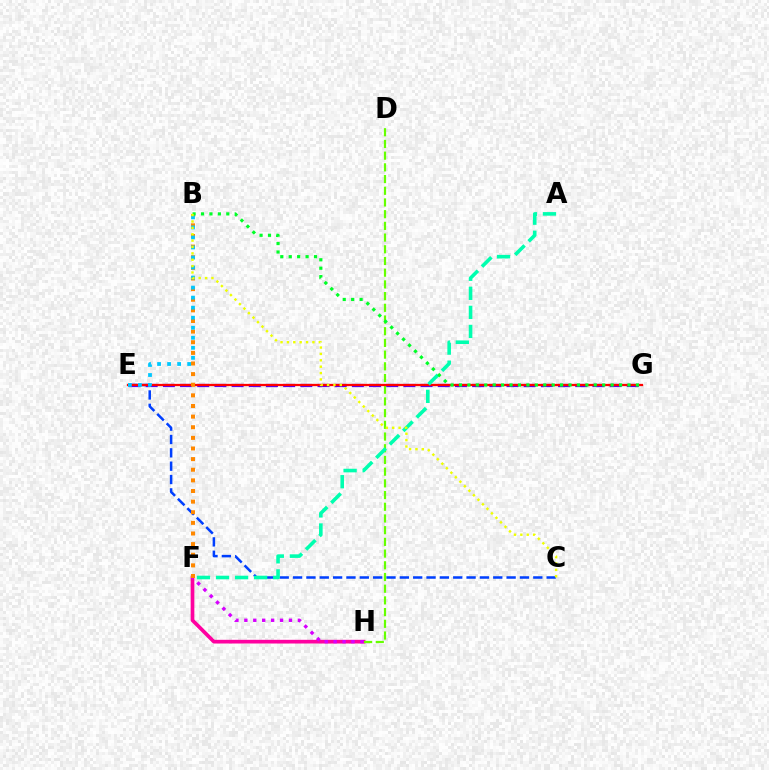{('C', 'E'): [{'color': '#003fff', 'line_style': 'dashed', 'thickness': 1.81}], ('F', 'H'): [{'color': '#ff00a0', 'line_style': 'solid', 'thickness': 2.66}, {'color': '#d600ff', 'line_style': 'dotted', 'thickness': 2.42}], ('D', 'H'): [{'color': '#66ff00', 'line_style': 'dashed', 'thickness': 1.59}], ('E', 'G'): [{'color': '#4f00ff', 'line_style': 'dashed', 'thickness': 2.33}, {'color': '#ff0000', 'line_style': 'solid', 'thickness': 1.63}], ('A', 'F'): [{'color': '#00ffaf', 'line_style': 'dashed', 'thickness': 2.59}], ('B', 'F'): [{'color': '#ff8800', 'line_style': 'dotted', 'thickness': 2.89}], ('B', 'E'): [{'color': '#00c7ff', 'line_style': 'dotted', 'thickness': 2.73}], ('B', 'G'): [{'color': '#00ff27', 'line_style': 'dotted', 'thickness': 2.29}], ('B', 'C'): [{'color': '#eeff00', 'line_style': 'dotted', 'thickness': 1.73}]}